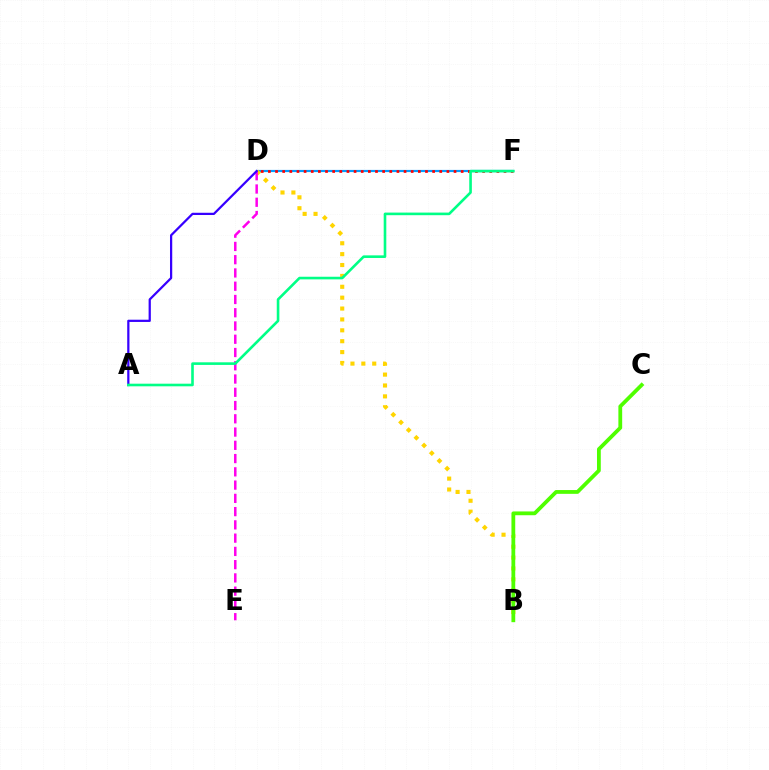{('D', 'F'): [{'color': '#009eff', 'line_style': 'solid', 'thickness': 1.57}, {'color': '#ff0000', 'line_style': 'dotted', 'thickness': 1.94}], ('B', 'D'): [{'color': '#ffd500', 'line_style': 'dotted', 'thickness': 2.96}], ('B', 'C'): [{'color': '#4fff00', 'line_style': 'solid', 'thickness': 2.73}], ('D', 'E'): [{'color': '#ff00ed', 'line_style': 'dashed', 'thickness': 1.8}], ('A', 'D'): [{'color': '#3700ff', 'line_style': 'solid', 'thickness': 1.61}], ('A', 'F'): [{'color': '#00ff86', 'line_style': 'solid', 'thickness': 1.88}]}